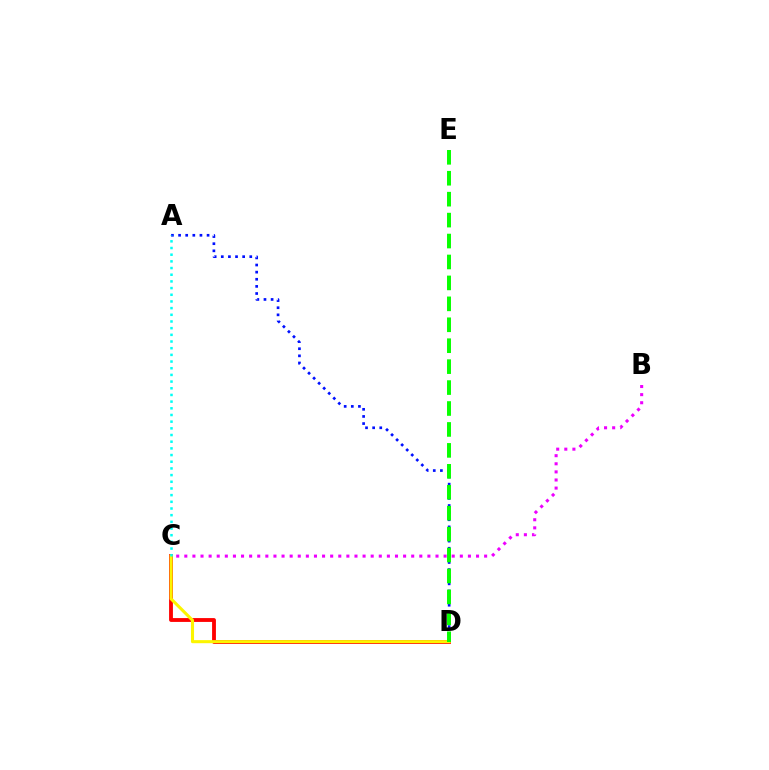{('C', 'D'): [{'color': '#ff0000', 'line_style': 'solid', 'thickness': 2.76}, {'color': '#fcf500', 'line_style': 'solid', 'thickness': 2.21}], ('B', 'C'): [{'color': '#ee00ff', 'line_style': 'dotted', 'thickness': 2.2}], ('A', 'D'): [{'color': '#0010ff', 'line_style': 'dotted', 'thickness': 1.94}], ('D', 'E'): [{'color': '#08ff00', 'line_style': 'dashed', 'thickness': 2.84}], ('A', 'C'): [{'color': '#00fff6', 'line_style': 'dotted', 'thickness': 1.81}]}